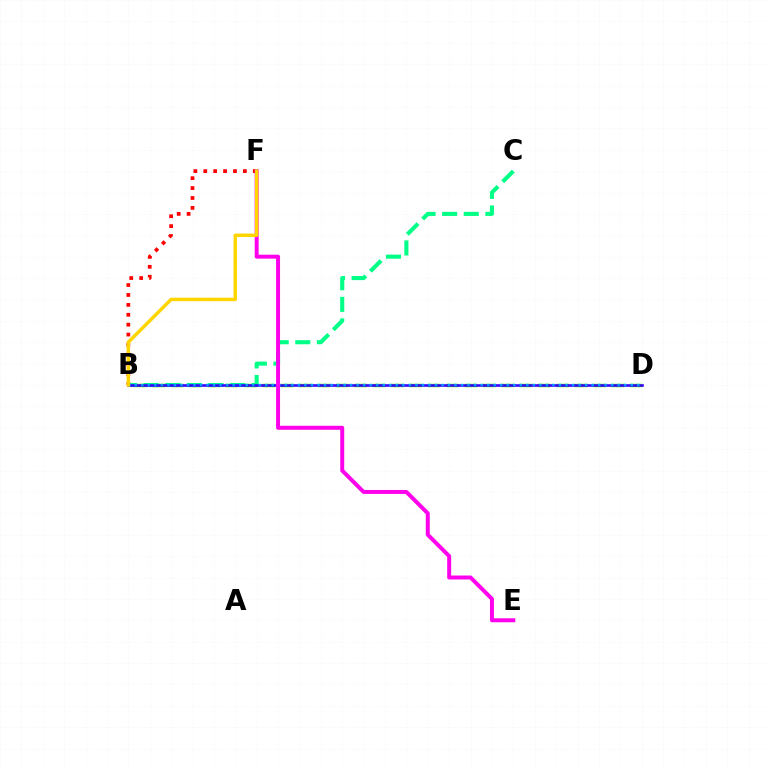{('B', 'D'): [{'color': '#4fff00', 'line_style': 'dashed', 'thickness': 2.49}, {'color': '#3700ff', 'line_style': 'solid', 'thickness': 1.85}, {'color': '#009eff', 'line_style': 'dotted', 'thickness': 1.77}], ('B', 'C'): [{'color': '#00ff86', 'line_style': 'dashed', 'thickness': 2.93}], ('B', 'F'): [{'color': '#ff0000', 'line_style': 'dotted', 'thickness': 2.69}, {'color': '#ffd500', 'line_style': 'solid', 'thickness': 2.51}], ('E', 'F'): [{'color': '#ff00ed', 'line_style': 'solid', 'thickness': 2.86}]}